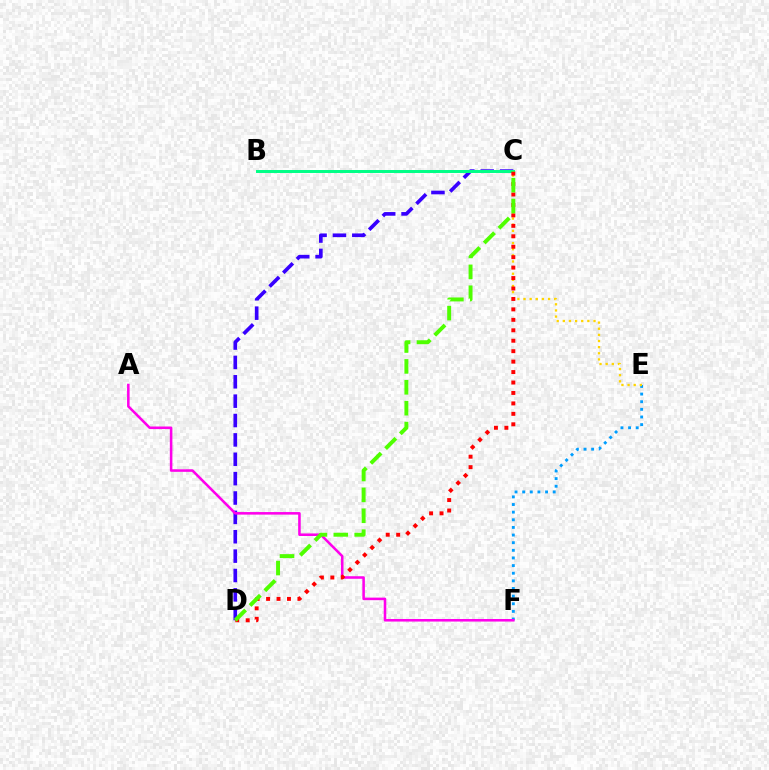{('C', 'D'): [{'color': '#3700ff', 'line_style': 'dashed', 'thickness': 2.63}, {'color': '#ff0000', 'line_style': 'dotted', 'thickness': 2.84}, {'color': '#4fff00', 'line_style': 'dashed', 'thickness': 2.84}], ('E', 'F'): [{'color': '#009eff', 'line_style': 'dotted', 'thickness': 2.07}], ('A', 'F'): [{'color': '#ff00ed', 'line_style': 'solid', 'thickness': 1.84}], ('C', 'E'): [{'color': '#ffd500', 'line_style': 'dotted', 'thickness': 1.67}], ('B', 'C'): [{'color': '#00ff86', 'line_style': 'solid', 'thickness': 2.14}]}